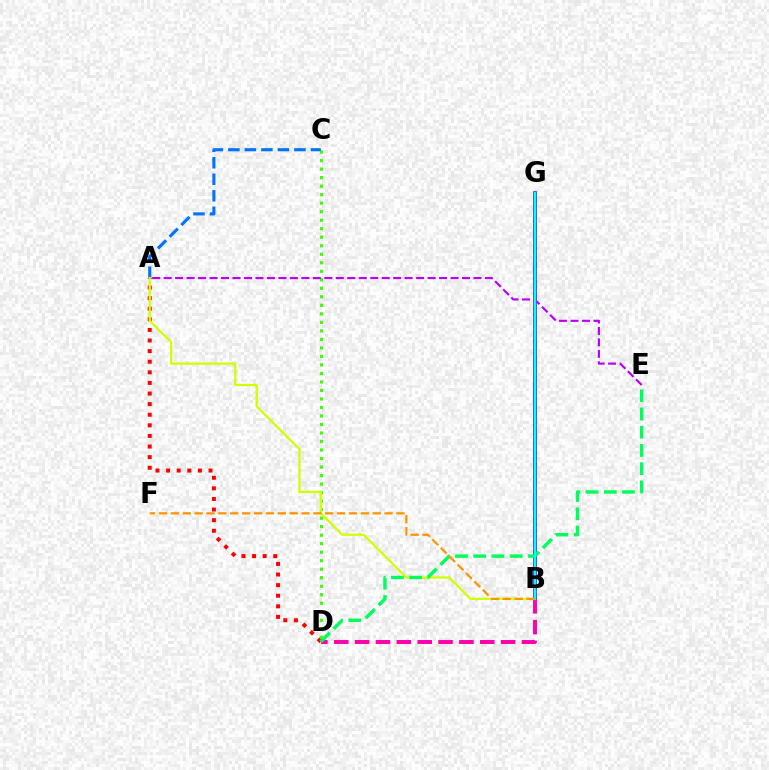{('A', 'D'): [{'color': '#ff0000', 'line_style': 'dotted', 'thickness': 2.88}], ('B', 'G'): [{'color': '#2500ff', 'line_style': 'solid', 'thickness': 2.53}, {'color': '#00fff6', 'line_style': 'solid', 'thickness': 1.68}], ('C', 'D'): [{'color': '#3dff00', 'line_style': 'dotted', 'thickness': 2.31}], ('A', 'C'): [{'color': '#0074ff', 'line_style': 'dashed', 'thickness': 2.24}], ('B', 'D'): [{'color': '#ff00ac', 'line_style': 'dashed', 'thickness': 2.83}], ('A', 'B'): [{'color': '#d1ff00', 'line_style': 'solid', 'thickness': 1.64}], ('D', 'E'): [{'color': '#00ff5c', 'line_style': 'dashed', 'thickness': 2.48}], ('A', 'E'): [{'color': '#b900ff', 'line_style': 'dashed', 'thickness': 1.56}], ('B', 'F'): [{'color': '#ff9400', 'line_style': 'dashed', 'thickness': 1.61}]}